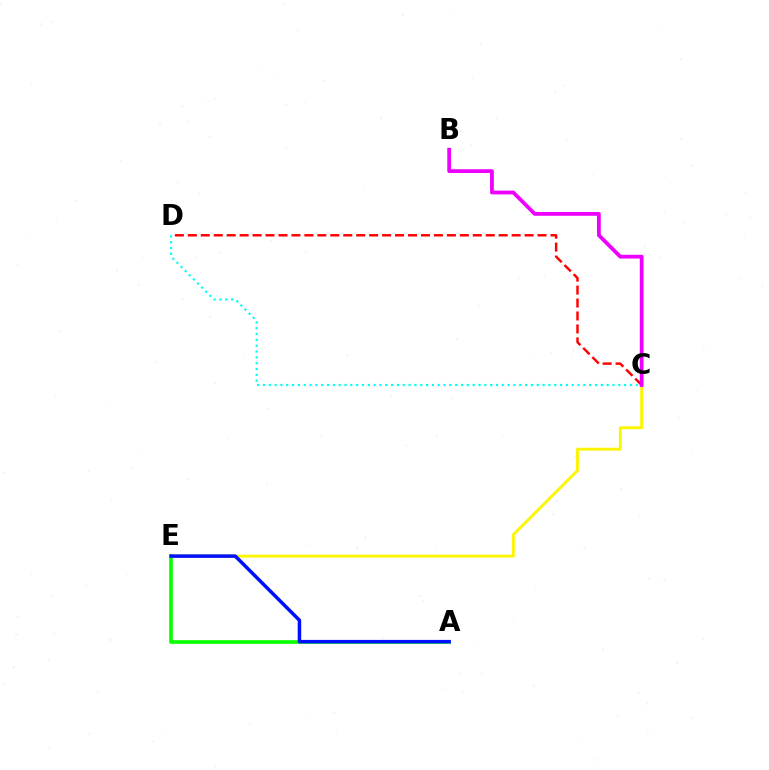{('C', 'D'): [{'color': '#ff0000', 'line_style': 'dashed', 'thickness': 1.76}, {'color': '#00fff6', 'line_style': 'dotted', 'thickness': 1.58}], ('A', 'E'): [{'color': '#08ff00', 'line_style': 'solid', 'thickness': 2.63}, {'color': '#0010ff', 'line_style': 'solid', 'thickness': 2.53}], ('C', 'E'): [{'color': '#fcf500', 'line_style': 'solid', 'thickness': 2.07}], ('B', 'C'): [{'color': '#ee00ff', 'line_style': 'solid', 'thickness': 2.72}]}